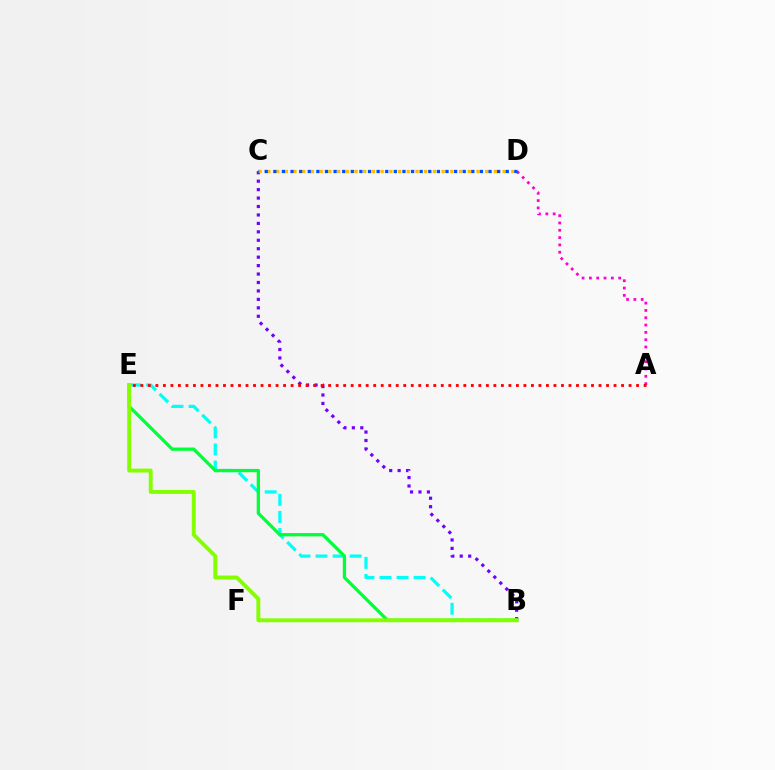{('B', 'E'): [{'color': '#00fff6', 'line_style': 'dashed', 'thickness': 2.32}, {'color': '#00ff39', 'line_style': 'solid', 'thickness': 2.36}, {'color': '#84ff00', 'line_style': 'solid', 'thickness': 2.82}], ('B', 'C'): [{'color': '#7200ff', 'line_style': 'dotted', 'thickness': 2.29}], ('C', 'D'): [{'color': '#ffbd00', 'line_style': 'dotted', 'thickness': 2.37}, {'color': '#004bff', 'line_style': 'dotted', 'thickness': 2.34}], ('A', 'D'): [{'color': '#ff00cf', 'line_style': 'dotted', 'thickness': 1.99}], ('A', 'E'): [{'color': '#ff0000', 'line_style': 'dotted', 'thickness': 2.04}]}